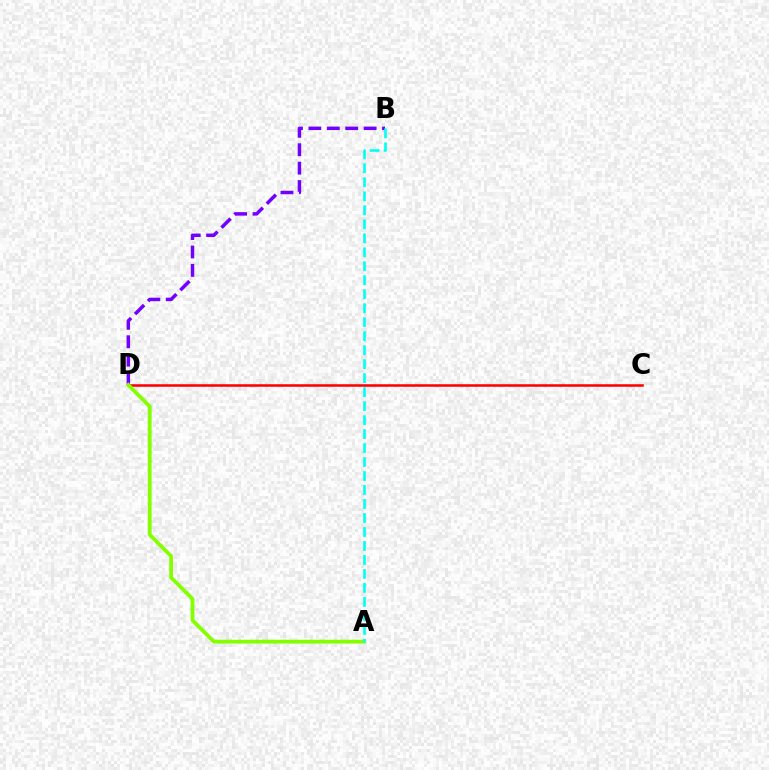{('B', 'D'): [{'color': '#7200ff', 'line_style': 'dashed', 'thickness': 2.5}], ('C', 'D'): [{'color': '#ff0000', 'line_style': 'solid', 'thickness': 1.83}], ('A', 'D'): [{'color': '#84ff00', 'line_style': 'solid', 'thickness': 2.72}], ('A', 'B'): [{'color': '#00fff6', 'line_style': 'dashed', 'thickness': 1.9}]}